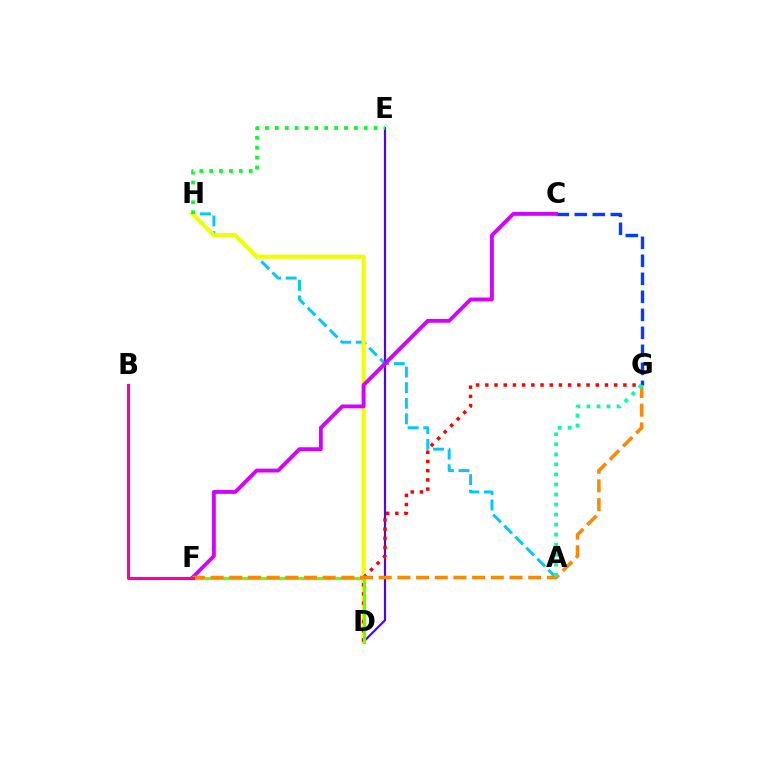{('D', 'E'): [{'color': '#4f00ff', 'line_style': 'solid', 'thickness': 1.55}], ('A', 'H'): [{'color': '#00c7ff', 'line_style': 'dashed', 'thickness': 2.12}], ('D', 'H'): [{'color': '#eeff00', 'line_style': 'solid', 'thickness': 2.96}], ('D', 'G'): [{'color': '#ff0000', 'line_style': 'dotted', 'thickness': 2.5}], ('C', 'G'): [{'color': '#003fff', 'line_style': 'dashed', 'thickness': 2.45}], ('E', 'H'): [{'color': '#00ff27', 'line_style': 'dotted', 'thickness': 2.68}], ('C', 'F'): [{'color': '#d600ff', 'line_style': 'solid', 'thickness': 2.77}], ('D', 'F'): [{'color': '#66ff00', 'line_style': 'solid', 'thickness': 2.31}], ('F', 'G'): [{'color': '#ff8800', 'line_style': 'dashed', 'thickness': 2.54}], ('A', 'G'): [{'color': '#00ffaf', 'line_style': 'dotted', 'thickness': 2.73}], ('B', 'F'): [{'color': '#ff00a0', 'line_style': 'solid', 'thickness': 2.25}]}